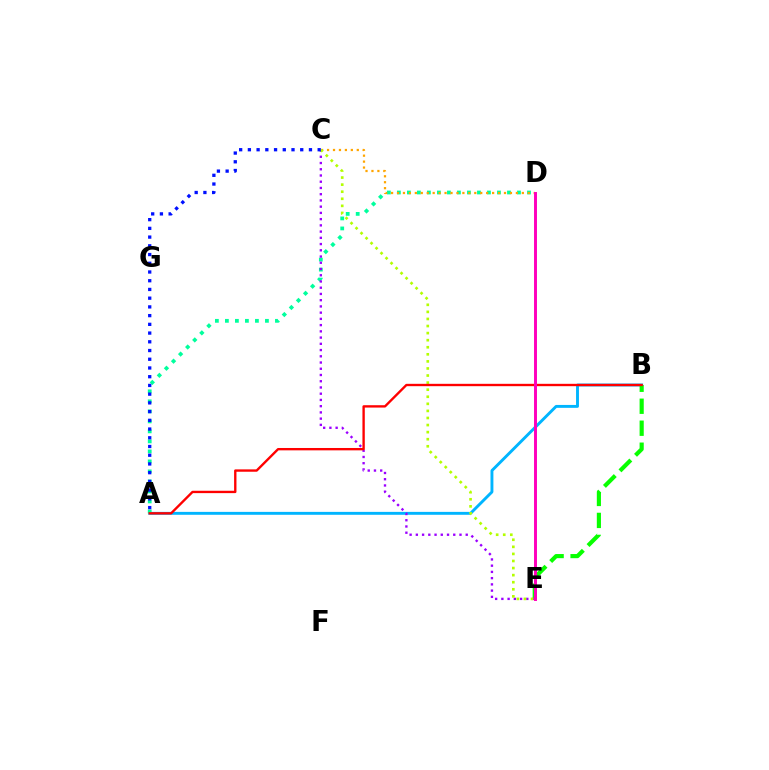{('A', 'B'): [{'color': '#00b5ff', 'line_style': 'solid', 'thickness': 2.09}, {'color': '#ff0000', 'line_style': 'solid', 'thickness': 1.7}], ('A', 'D'): [{'color': '#00ff9d', 'line_style': 'dotted', 'thickness': 2.72}], ('C', 'D'): [{'color': '#ffa500', 'line_style': 'dotted', 'thickness': 1.62}], ('B', 'E'): [{'color': '#08ff00', 'line_style': 'dashed', 'thickness': 2.99}], ('C', 'E'): [{'color': '#9b00ff', 'line_style': 'dotted', 'thickness': 1.69}, {'color': '#b3ff00', 'line_style': 'dotted', 'thickness': 1.92}], ('A', 'C'): [{'color': '#0010ff', 'line_style': 'dotted', 'thickness': 2.37}], ('D', 'E'): [{'color': '#ff00bd', 'line_style': 'solid', 'thickness': 2.13}]}